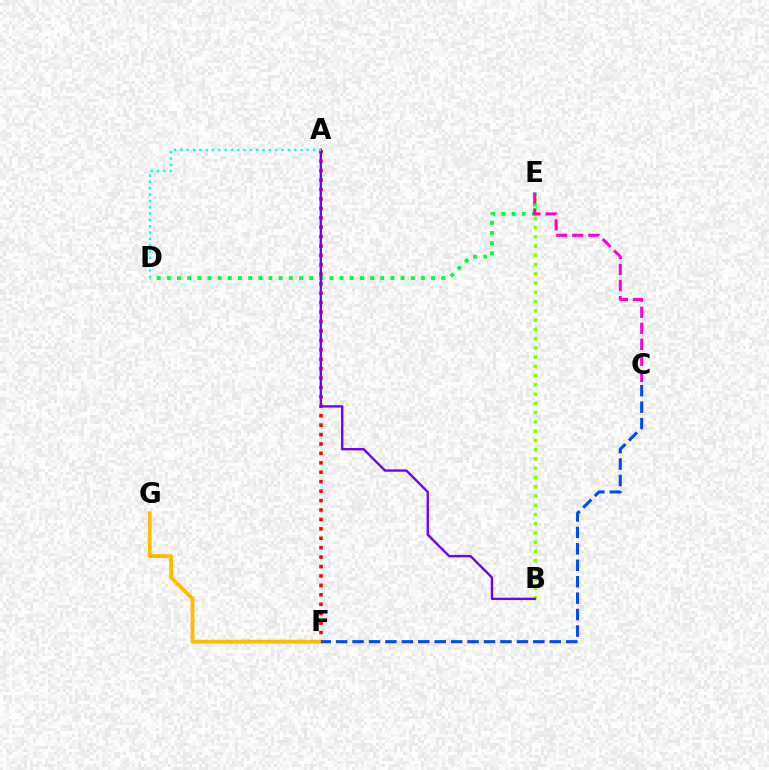{('D', 'E'): [{'color': '#00ff39', 'line_style': 'dotted', 'thickness': 2.76}], ('A', 'F'): [{'color': '#ff0000', 'line_style': 'dotted', 'thickness': 2.56}], ('B', 'E'): [{'color': '#84ff00', 'line_style': 'dotted', 'thickness': 2.51}], ('C', 'E'): [{'color': '#ff00cf', 'line_style': 'dashed', 'thickness': 2.18}], ('A', 'B'): [{'color': '#7200ff', 'line_style': 'solid', 'thickness': 1.7}], ('A', 'D'): [{'color': '#00fff6', 'line_style': 'dotted', 'thickness': 1.72}], ('F', 'G'): [{'color': '#ffbd00', 'line_style': 'solid', 'thickness': 2.75}], ('C', 'F'): [{'color': '#004bff', 'line_style': 'dashed', 'thickness': 2.23}]}